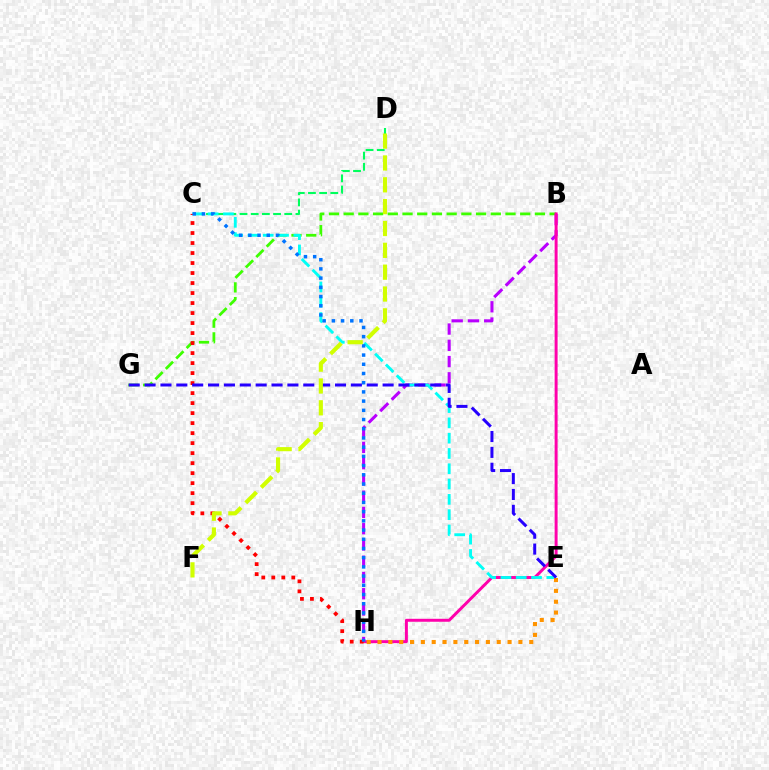{('C', 'D'): [{'color': '#00ff5c', 'line_style': 'dashed', 'thickness': 1.52}], ('B', 'G'): [{'color': '#3dff00', 'line_style': 'dashed', 'thickness': 2.0}], ('B', 'H'): [{'color': '#b900ff', 'line_style': 'dashed', 'thickness': 2.21}, {'color': '#ff00ac', 'line_style': 'solid', 'thickness': 2.13}], ('C', 'E'): [{'color': '#00fff6', 'line_style': 'dashed', 'thickness': 2.08}], ('C', 'H'): [{'color': '#ff0000', 'line_style': 'dotted', 'thickness': 2.72}, {'color': '#0074ff', 'line_style': 'dotted', 'thickness': 2.5}], ('E', 'H'): [{'color': '#ff9400', 'line_style': 'dotted', 'thickness': 2.94}], ('E', 'G'): [{'color': '#2500ff', 'line_style': 'dashed', 'thickness': 2.16}], ('D', 'F'): [{'color': '#d1ff00', 'line_style': 'dashed', 'thickness': 2.97}]}